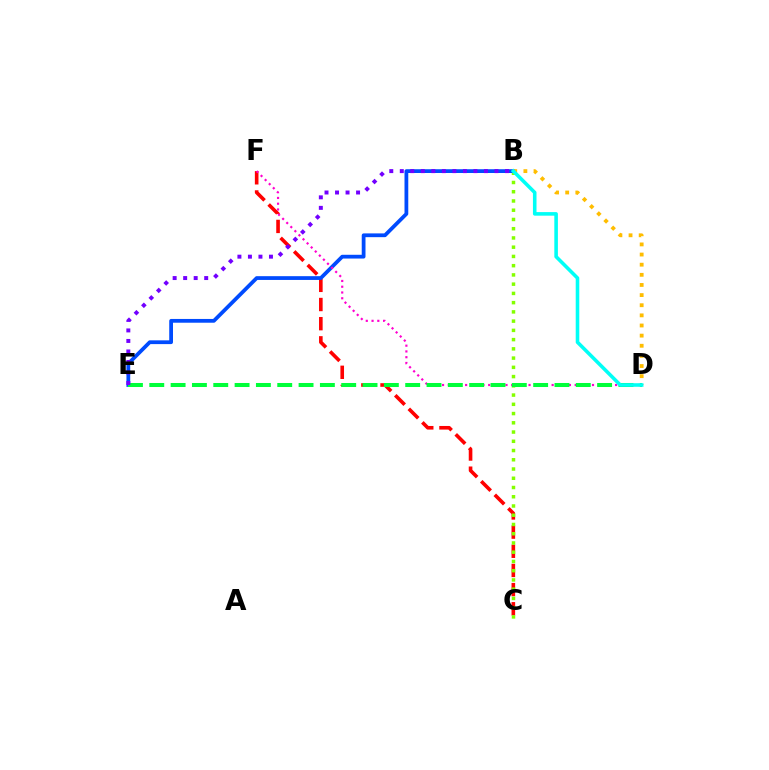{('C', 'F'): [{'color': '#ff0000', 'line_style': 'dashed', 'thickness': 2.6}], ('B', 'C'): [{'color': '#84ff00', 'line_style': 'dotted', 'thickness': 2.51}], ('B', 'E'): [{'color': '#004bff', 'line_style': 'solid', 'thickness': 2.71}, {'color': '#7200ff', 'line_style': 'dotted', 'thickness': 2.86}], ('D', 'F'): [{'color': '#ff00cf', 'line_style': 'dotted', 'thickness': 1.57}], ('D', 'E'): [{'color': '#00ff39', 'line_style': 'dashed', 'thickness': 2.9}], ('B', 'D'): [{'color': '#ffbd00', 'line_style': 'dotted', 'thickness': 2.75}, {'color': '#00fff6', 'line_style': 'solid', 'thickness': 2.57}]}